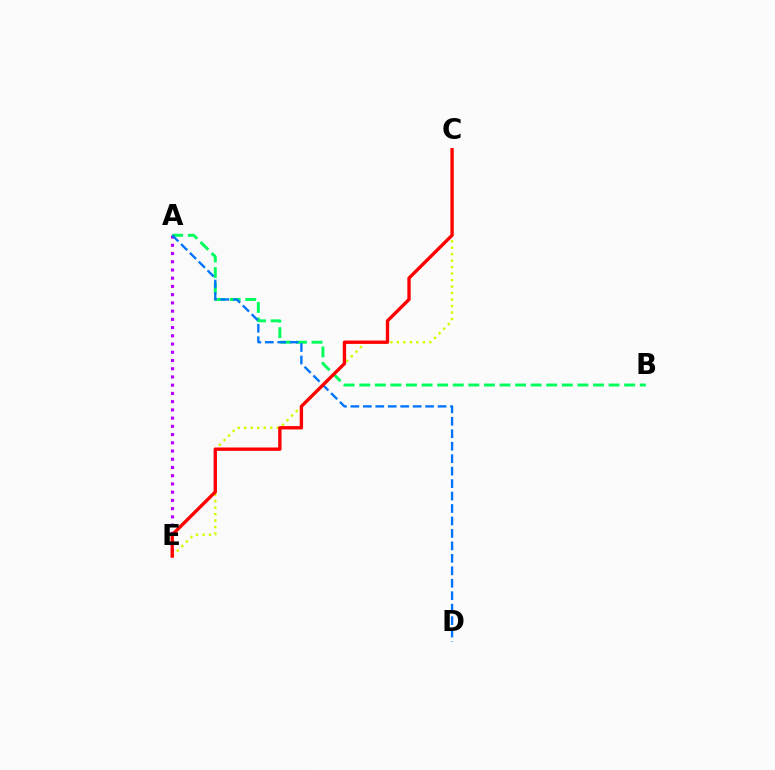{('C', 'E'): [{'color': '#d1ff00', 'line_style': 'dotted', 'thickness': 1.76}, {'color': '#ff0000', 'line_style': 'solid', 'thickness': 2.41}], ('A', 'E'): [{'color': '#b900ff', 'line_style': 'dotted', 'thickness': 2.24}], ('A', 'B'): [{'color': '#00ff5c', 'line_style': 'dashed', 'thickness': 2.12}], ('A', 'D'): [{'color': '#0074ff', 'line_style': 'dashed', 'thickness': 1.69}]}